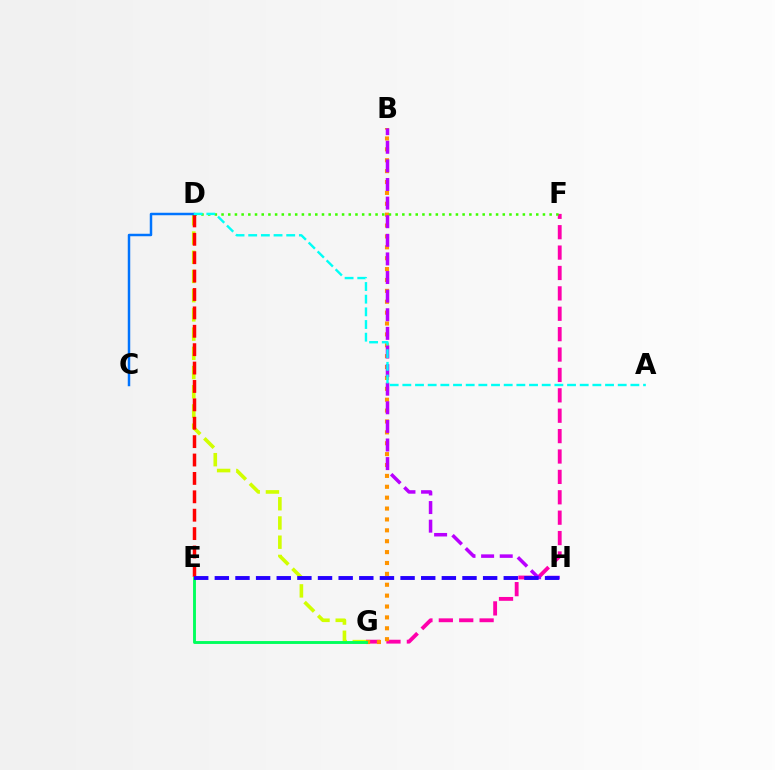{('F', 'G'): [{'color': '#ff00ac', 'line_style': 'dashed', 'thickness': 2.77}], ('D', 'G'): [{'color': '#d1ff00', 'line_style': 'dashed', 'thickness': 2.61}], ('B', 'G'): [{'color': '#ff9400', 'line_style': 'dotted', 'thickness': 2.96}], ('D', 'F'): [{'color': '#3dff00', 'line_style': 'dotted', 'thickness': 1.82}], ('E', 'G'): [{'color': '#00ff5c', 'line_style': 'solid', 'thickness': 2.08}], ('B', 'H'): [{'color': '#b900ff', 'line_style': 'dashed', 'thickness': 2.53}], ('D', 'E'): [{'color': '#ff0000', 'line_style': 'dashed', 'thickness': 2.5}], ('C', 'D'): [{'color': '#0074ff', 'line_style': 'solid', 'thickness': 1.78}], ('E', 'H'): [{'color': '#2500ff', 'line_style': 'dashed', 'thickness': 2.8}], ('A', 'D'): [{'color': '#00fff6', 'line_style': 'dashed', 'thickness': 1.72}]}